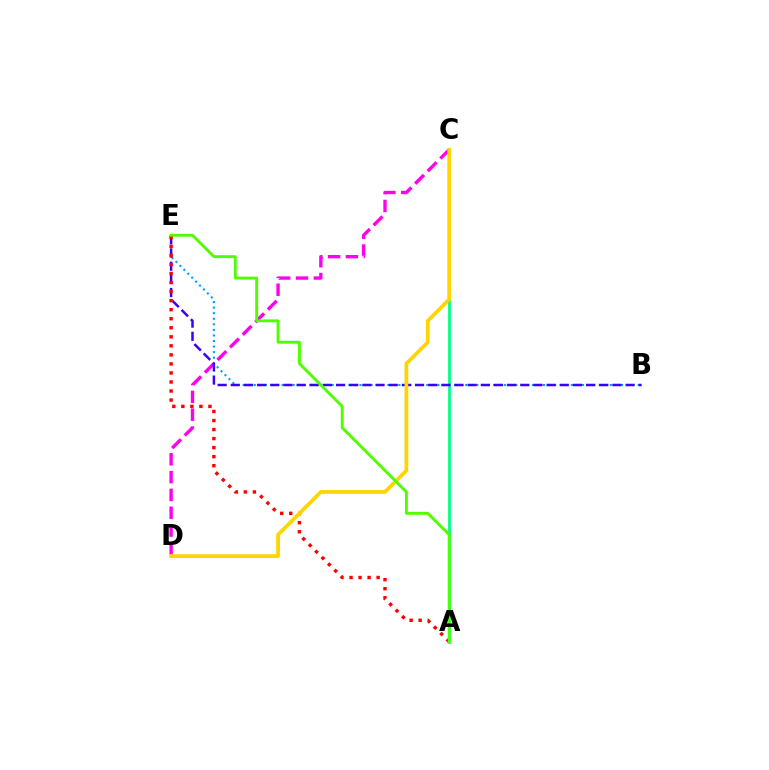{('C', 'D'): [{'color': '#ff00ed', 'line_style': 'dashed', 'thickness': 2.42}, {'color': '#ffd500', 'line_style': 'solid', 'thickness': 2.69}], ('A', 'C'): [{'color': '#00ff86', 'line_style': 'solid', 'thickness': 1.99}], ('B', 'E'): [{'color': '#009eff', 'line_style': 'dotted', 'thickness': 1.51}, {'color': '#3700ff', 'line_style': 'dashed', 'thickness': 1.79}], ('A', 'E'): [{'color': '#ff0000', 'line_style': 'dotted', 'thickness': 2.46}, {'color': '#4fff00', 'line_style': 'solid', 'thickness': 2.09}]}